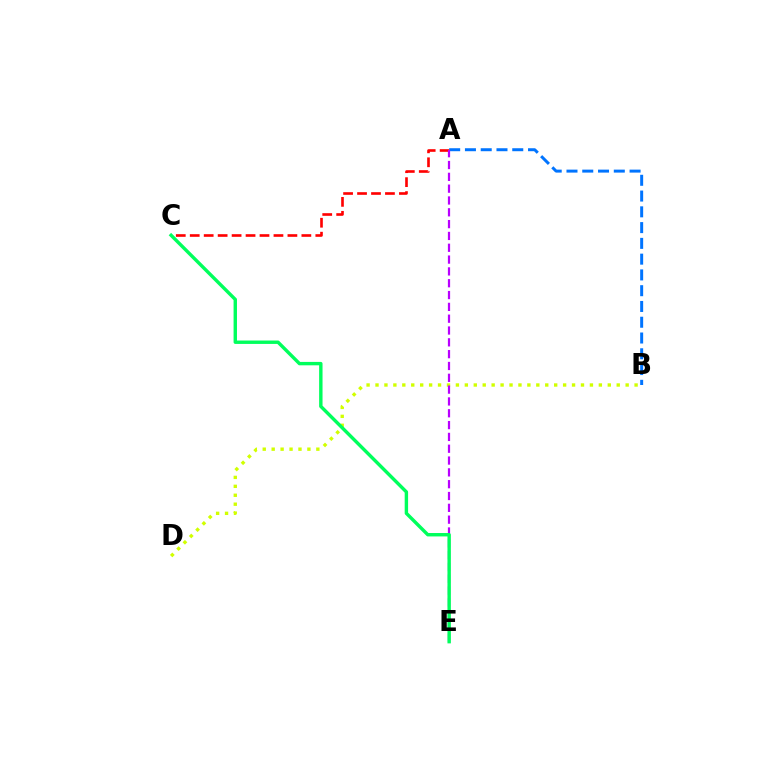{('A', 'C'): [{'color': '#ff0000', 'line_style': 'dashed', 'thickness': 1.9}], ('A', 'B'): [{'color': '#0074ff', 'line_style': 'dashed', 'thickness': 2.14}], ('B', 'D'): [{'color': '#d1ff00', 'line_style': 'dotted', 'thickness': 2.43}], ('A', 'E'): [{'color': '#b900ff', 'line_style': 'dashed', 'thickness': 1.61}], ('C', 'E'): [{'color': '#00ff5c', 'line_style': 'solid', 'thickness': 2.45}]}